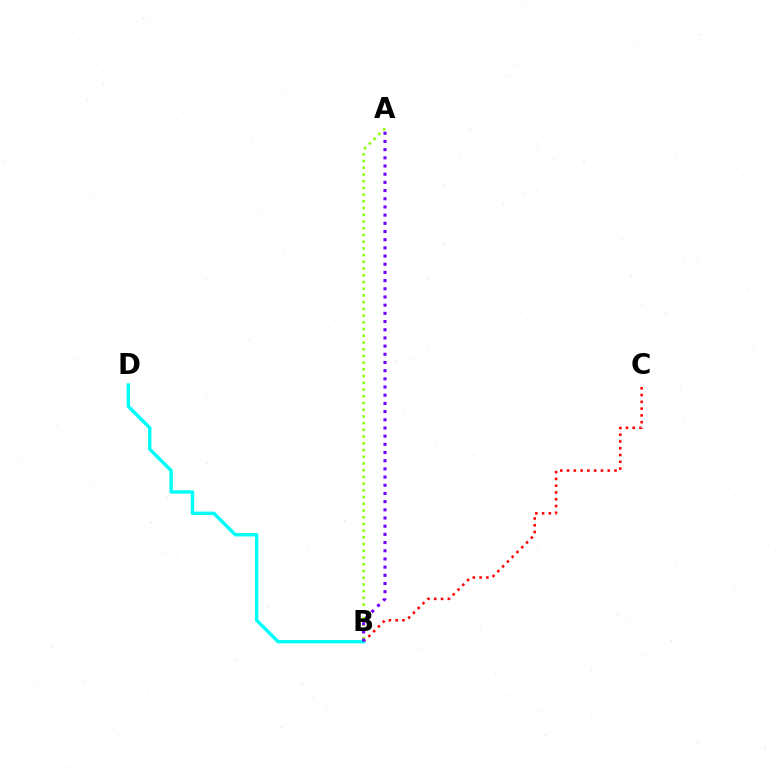{('B', 'C'): [{'color': '#ff0000', 'line_style': 'dotted', 'thickness': 1.84}], ('B', 'D'): [{'color': '#00fff6', 'line_style': 'solid', 'thickness': 2.46}], ('A', 'B'): [{'color': '#84ff00', 'line_style': 'dotted', 'thickness': 1.83}, {'color': '#7200ff', 'line_style': 'dotted', 'thickness': 2.22}]}